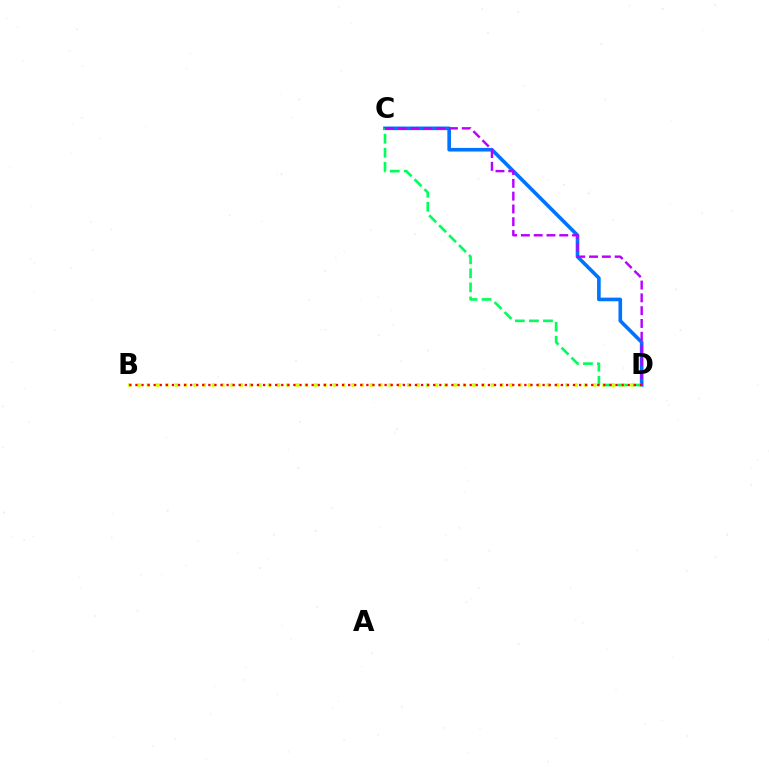{('C', 'D'): [{'color': '#0074ff', 'line_style': 'solid', 'thickness': 2.61}, {'color': '#00ff5c', 'line_style': 'dashed', 'thickness': 1.91}, {'color': '#b900ff', 'line_style': 'dashed', 'thickness': 1.74}], ('B', 'D'): [{'color': '#d1ff00', 'line_style': 'dotted', 'thickness': 2.53}, {'color': '#ff0000', 'line_style': 'dotted', 'thickness': 1.65}]}